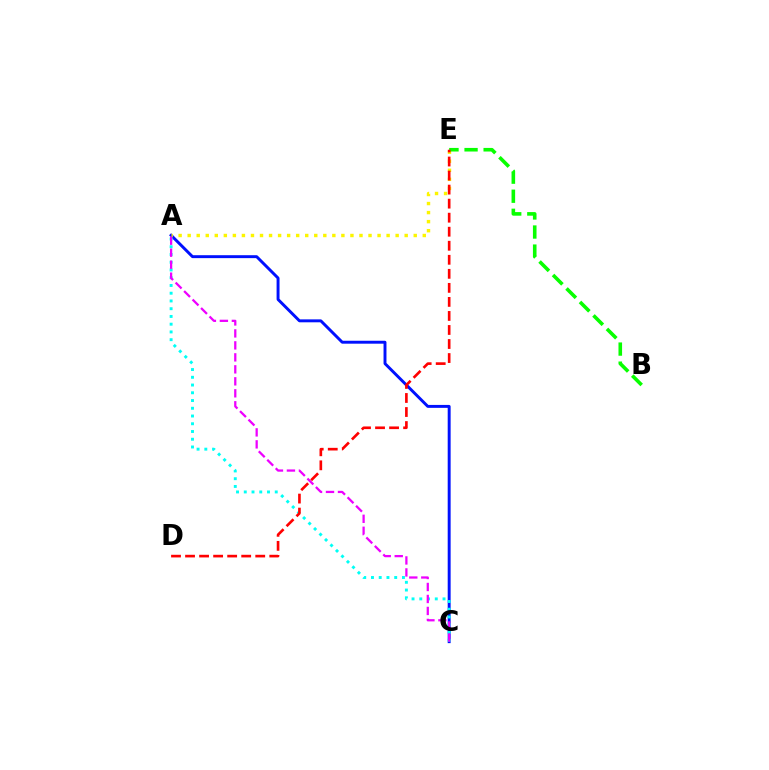{('A', 'C'): [{'color': '#0010ff', 'line_style': 'solid', 'thickness': 2.11}, {'color': '#00fff6', 'line_style': 'dotted', 'thickness': 2.1}, {'color': '#ee00ff', 'line_style': 'dashed', 'thickness': 1.63}], ('A', 'E'): [{'color': '#fcf500', 'line_style': 'dotted', 'thickness': 2.46}], ('B', 'E'): [{'color': '#08ff00', 'line_style': 'dashed', 'thickness': 2.59}], ('D', 'E'): [{'color': '#ff0000', 'line_style': 'dashed', 'thickness': 1.91}]}